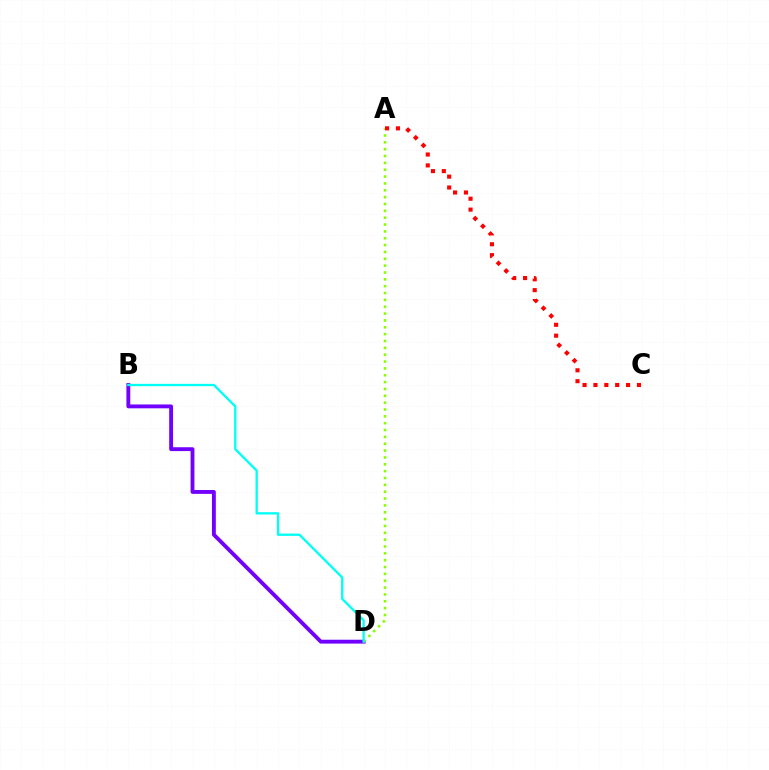{('B', 'D'): [{'color': '#7200ff', 'line_style': 'solid', 'thickness': 2.78}, {'color': '#00fff6', 'line_style': 'solid', 'thickness': 1.67}], ('A', 'D'): [{'color': '#84ff00', 'line_style': 'dotted', 'thickness': 1.86}], ('A', 'C'): [{'color': '#ff0000', 'line_style': 'dotted', 'thickness': 2.95}]}